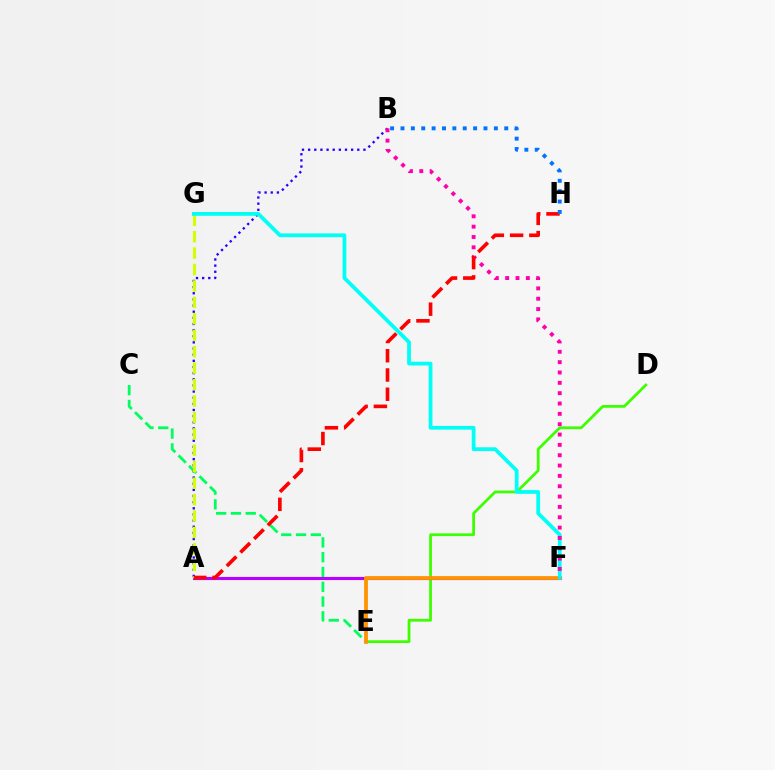{('A', 'B'): [{'color': '#2500ff', 'line_style': 'dotted', 'thickness': 1.67}], ('D', 'E'): [{'color': '#3dff00', 'line_style': 'solid', 'thickness': 1.99}], ('C', 'E'): [{'color': '#00ff5c', 'line_style': 'dashed', 'thickness': 2.01}], ('A', 'F'): [{'color': '#b900ff', 'line_style': 'solid', 'thickness': 2.26}], ('E', 'F'): [{'color': '#ff9400', 'line_style': 'solid', 'thickness': 2.72}], ('A', 'G'): [{'color': '#d1ff00', 'line_style': 'dashed', 'thickness': 2.23}], ('F', 'G'): [{'color': '#00fff6', 'line_style': 'solid', 'thickness': 2.71}], ('B', 'F'): [{'color': '#ff00ac', 'line_style': 'dotted', 'thickness': 2.81}], ('A', 'H'): [{'color': '#ff0000', 'line_style': 'dashed', 'thickness': 2.62}], ('B', 'H'): [{'color': '#0074ff', 'line_style': 'dotted', 'thickness': 2.82}]}